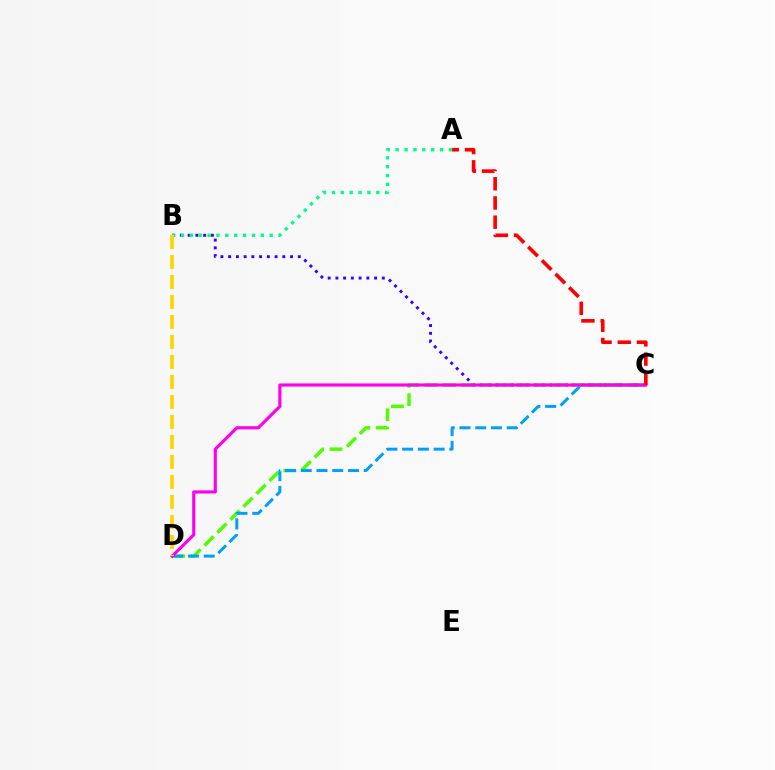{('B', 'C'): [{'color': '#3700ff', 'line_style': 'dotted', 'thickness': 2.1}], ('C', 'D'): [{'color': '#4fff00', 'line_style': 'dashed', 'thickness': 2.49}, {'color': '#009eff', 'line_style': 'dashed', 'thickness': 2.14}, {'color': '#ff00ed', 'line_style': 'solid', 'thickness': 2.26}], ('A', 'B'): [{'color': '#00ff86', 'line_style': 'dotted', 'thickness': 2.41}], ('A', 'C'): [{'color': '#ff0000', 'line_style': 'dashed', 'thickness': 2.61}], ('B', 'D'): [{'color': '#ffd500', 'line_style': 'dashed', 'thickness': 2.72}]}